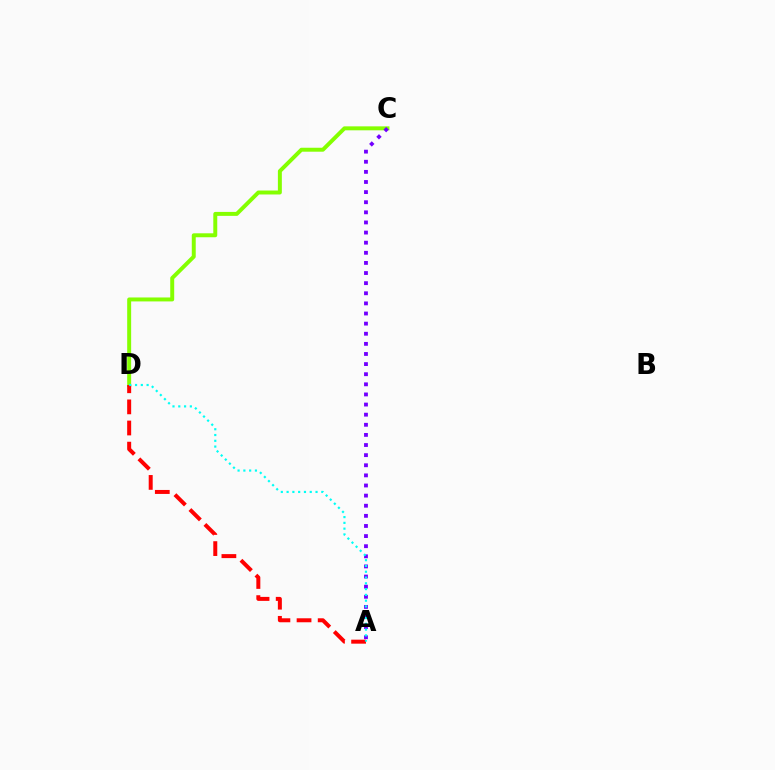{('C', 'D'): [{'color': '#84ff00', 'line_style': 'solid', 'thickness': 2.85}], ('A', 'C'): [{'color': '#7200ff', 'line_style': 'dotted', 'thickness': 2.75}], ('A', 'D'): [{'color': '#ff0000', 'line_style': 'dashed', 'thickness': 2.87}, {'color': '#00fff6', 'line_style': 'dotted', 'thickness': 1.57}]}